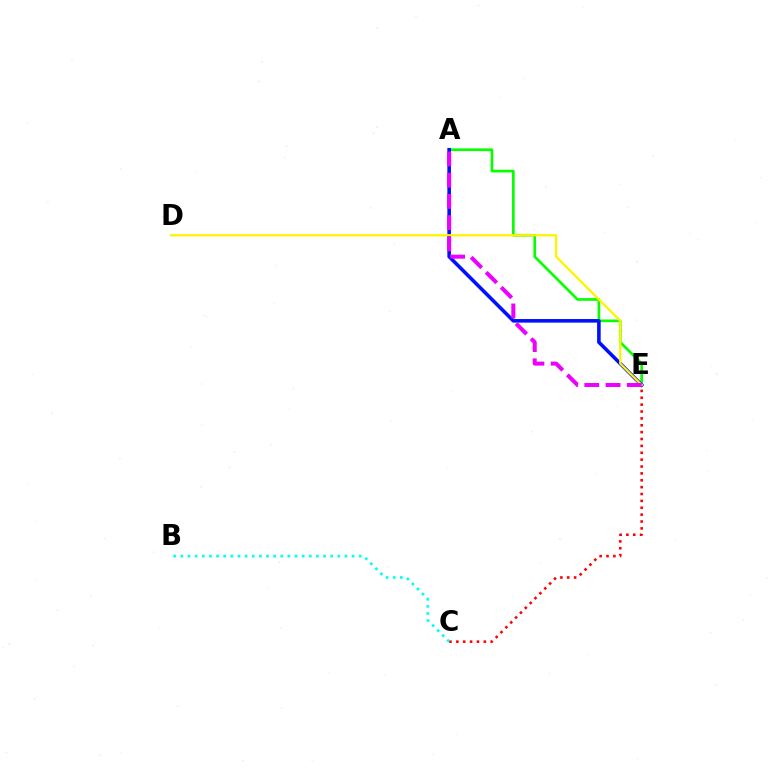{('C', 'E'): [{'color': '#ff0000', 'line_style': 'dotted', 'thickness': 1.87}], ('A', 'E'): [{'color': '#08ff00', 'line_style': 'solid', 'thickness': 1.93}, {'color': '#0010ff', 'line_style': 'solid', 'thickness': 2.58}, {'color': '#ee00ff', 'line_style': 'dashed', 'thickness': 2.89}], ('B', 'C'): [{'color': '#00fff6', 'line_style': 'dotted', 'thickness': 1.94}], ('D', 'E'): [{'color': '#fcf500', 'line_style': 'solid', 'thickness': 1.65}]}